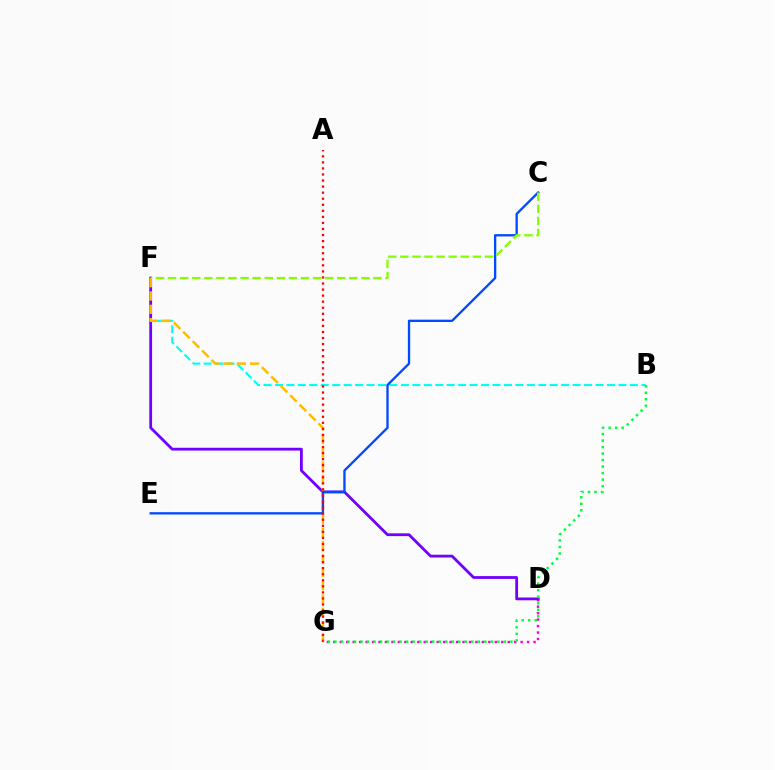{('B', 'F'): [{'color': '#00fff6', 'line_style': 'dashed', 'thickness': 1.56}], ('D', 'G'): [{'color': '#ff00cf', 'line_style': 'dotted', 'thickness': 1.76}], ('D', 'F'): [{'color': '#7200ff', 'line_style': 'solid', 'thickness': 2.0}], ('F', 'G'): [{'color': '#ffbd00', 'line_style': 'dashed', 'thickness': 1.81}], ('C', 'E'): [{'color': '#004bff', 'line_style': 'solid', 'thickness': 1.68}], ('A', 'G'): [{'color': '#ff0000', 'line_style': 'dotted', 'thickness': 1.65}], ('B', 'G'): [{'color': '#00ff39', 'line_style': 'dotted', 'thickness': 1.77}], ('C', 'F'): [{'color': '#84ff00', 'line_style': 'dashed', 'thickness': 1.64}]}